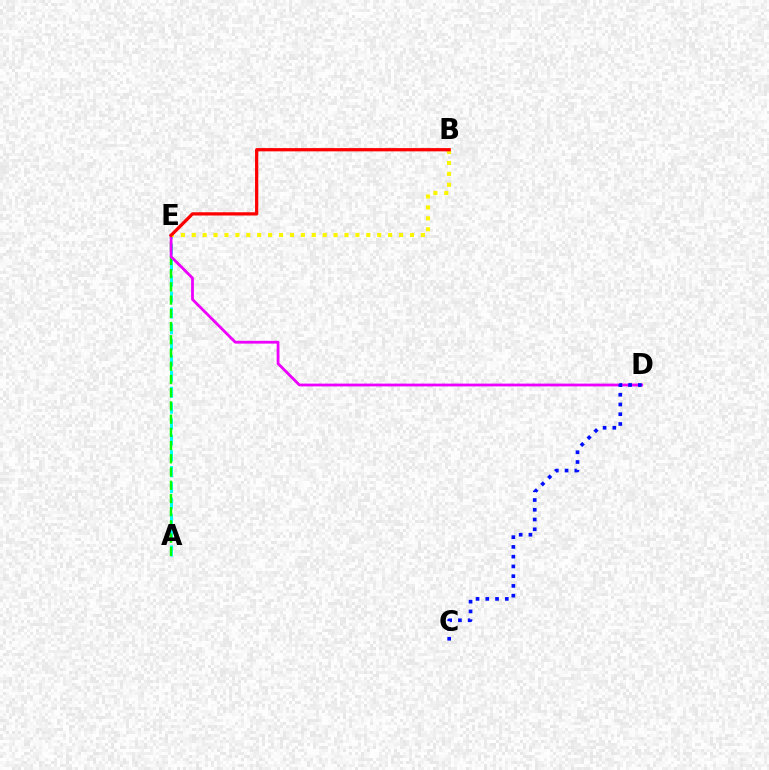{('A', 'E'): [{'color': '#00fff6', 'line_style': 'dashed', 'thickness': 2.16}, {'color': '#08ff00', 'line_style': 'dashed', 'thickness': 1.8}], ('D', 'E'): [{'color': '#ee00ff', 'line_style': 'solid', 'thickness': 2.01}], ('B', 'E'): [{'color': '#fcf500', 'line_style': 'dotted', 'thickness': 2.96}, {'color': '#ff0000', 'line_style': 'solid', 'thickness': 2.34}], ('C', 'D'): [{'color': '#0010ff', 'line_style': 'dotted', 'thickness': 2.65}]}